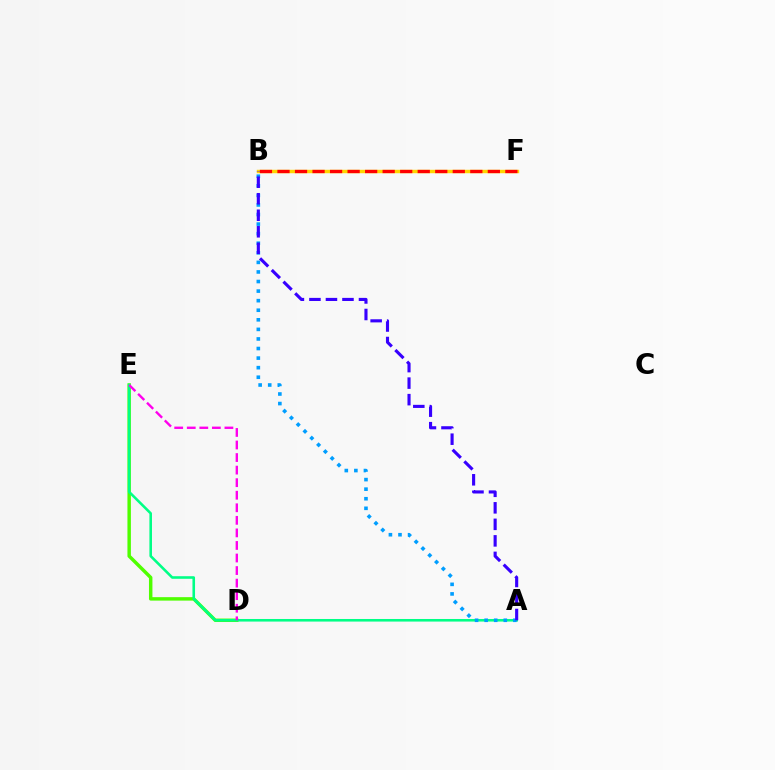{('D', 'E'): [{'color': '#4fff00', 'line_style': 'solid', 'thickness': 2.49}, {'color': '#ff00ed', 'line_style': 'dashed', 'thickness': 1.71}], ('A', 'E'): [{'color': '#00ff86', 'line_style': 'solid', 'thickness': 1.86}], ('B', 'F'): [{'color': '#ffd500', 'line_style': 'solid', 'thickness': 2.47}, {'color': '#ff0000', 'line_style': 'dashed', 'thickness': 2.38}], ('A', 'B'): [{'color': '#009eff', 'line_style': 'dotted', 'thickness': 2.6}, {'color': '#3700ff', 'line_style': 'dashed', 'thickness': 2.24}]}